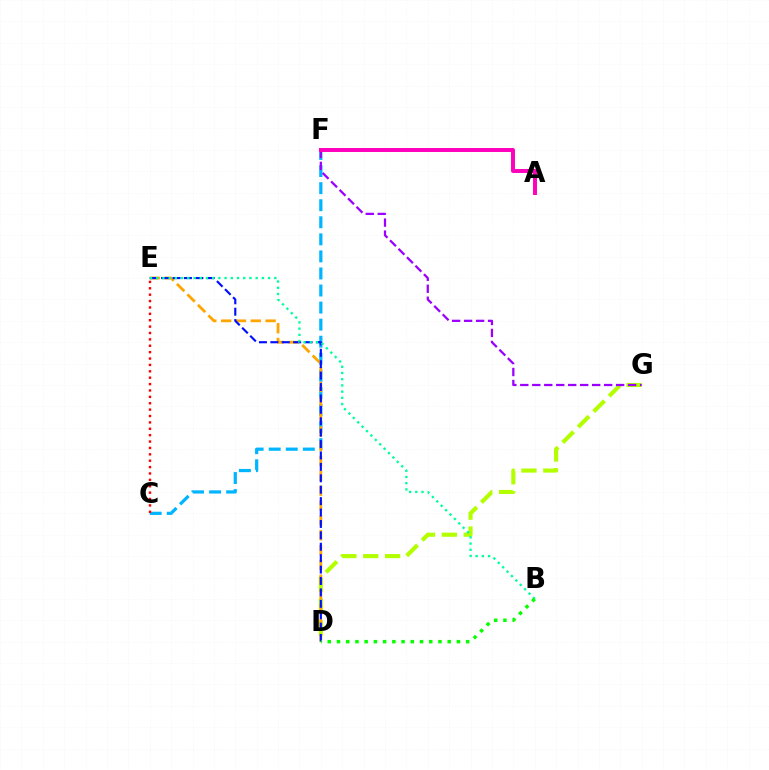{('D', 'G'): [{'color': '#b3ff00', 'line_style': 'dashed', 'thickness': 2.97}], ('C', 'F'): [{'color': '#00b5ff', 'line_style': 'dashed', 'thickness': 2.32}], ('F', 'G'): [{'color': '#9b00ff', 'line_style': 'dashed', 'thickness': 1.63}], ('D', 'E'): [{'color': '#ffa500', 'line_style': 'dashed', 'thickness': 2.01}, {'color': '#0010ff', 'line_style': 'dashed', 'thickness': 1.55}], ('B', 'E'): [{'color': '#00ff9d', 'line_style': 'dotted', 'thickness': 1.69}], ('A', 'F'): [{'color': '#ff00bd', 'line_style': 'solid', 'thickness': 2.85}], ('C', 'E'): [{'color': '#ff0000', 'line_style': 'dotted', 'thickness': 1.73}], ('B', 'D'): [{'color': '#08ff00', 'line_style': 'dotted', 'thickness': 2.51}]}